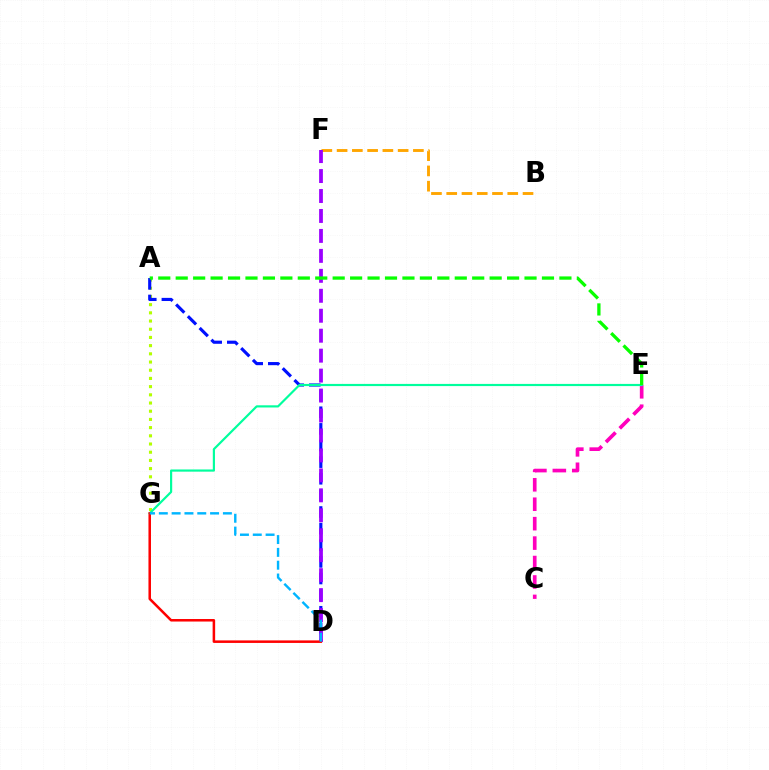{('B', 'F'): [{'color': '#ffa500', 'line_style': 'dashed', 'thickness': 2.07}], ('A', 'G'): [{'color': '#b3ff00', 'line_style': 'dotted', 'thickness': 2.23}], ('A', 'D'): [{'color': '#0010ff', 'line_style': 'dashed', 'thickness': 2.26}], ('C', 'E'): [{'color': '#ff00bd', 'line_style': 'dashed', 'thickness': 2.64}], ('E', 'G'): [{'color': '#00ff9d', 'line_style': 'solid', 'thickness': 1.57}], ('D', 'F'): [{'color': '#9b00ff', 'line_style': 'dashed', 'thickness': 2.71}], ('A', 'E'): [{'color': '#08ff00', 'line_style': 'dashed', 'thickness': 2.37}], ('D', 'G'): [{'color': '#ff0000', 'line_style': 'solid', 'thickness': 1.82}, {'color': '#00b5ff', 'line_style': 'dashed', 'thickness': 1.74}]}